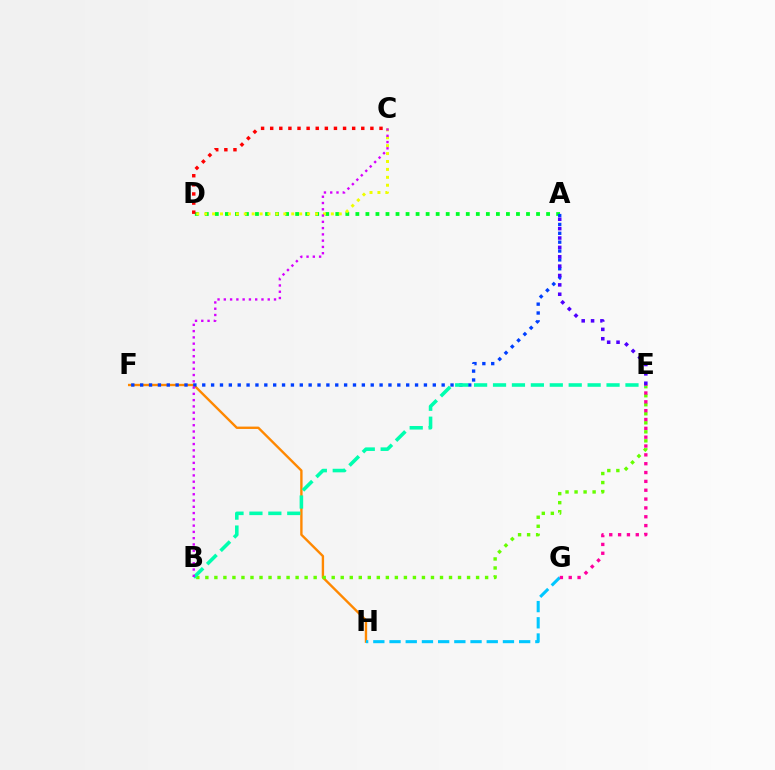{('A', 'D'): [{'color': '#00ff27', 'line_style': 'dotted', 'thickness': 2.73}], ('C', 'D'): [{'color': '#eeff00', 'line_style': 'dotted', 'thickness': 2.15}, {'color': '#ff0000', 'line_style': 'dotted', 'thickness': 2.47}], ('F', 'H'): [{'color': '#ff8800', 'line_style': 'solid', 'thickness': 1.71}], ('B', 'E'): [{'color': '#66ff00', 'line_style': 'dotted', 'thickness': 2.45}, {'color': '#00ffaf', 'line_style': 'dashed', 'thickness': 2.57}], ('A', 'F'): [{'color': '#003fff', 'line_style': 'dotted', 'thickness': 2.41}], ('G', 'H'): [{'color': '#00c7ff', 'line_style': 'dashed', 'thickness': 2.2}], ('A', 'E'): [{'color': '#4f00ff', 'line_style': 'dotted', 'thickness': 2.55}], ('B', 'C'): [{'color': '#d600ff', 'line_style': 'dotted', 'thickness': 1.7}], ('E', 'G'): [{'color': '#ff00a0', 'line_style': 'dotted', 'thickness': 2.4}]}